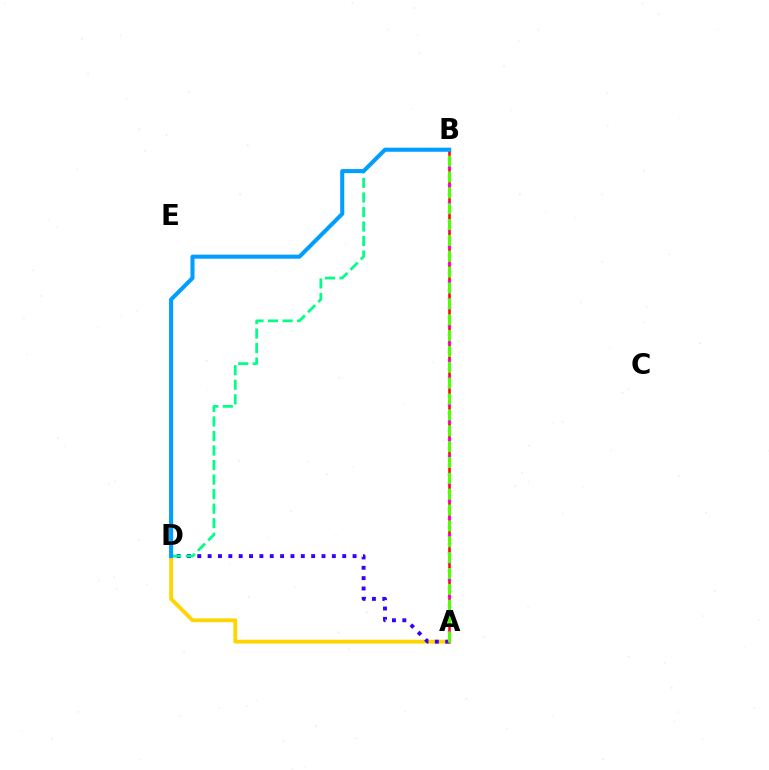{('A', 'B'): [{'color': '#ff0000', 'line_style': 'solid', 'thickness': 1.82}, {'color': '#ff00ed', 'line_style': 'dotted', 'thickness': 2.38}, {'color': '#4fff00', 'line_style': 'dashed', 'thickness': 2.15}], ('A', 'D'): [{'color': '#ffd500', 'line_style': 'solid', 'thickness': 2.75}, {'color': '#3700ff', 'line_style': 'dotted', 'thickness': 2.81}], ('B', 'D'): [{'color': '#00ff86', 'line_style': 'dashed', 'thickness': 1.97}, {'color': '#009eff', 'line_style': 'solid', 'thickness': 2.92}]}